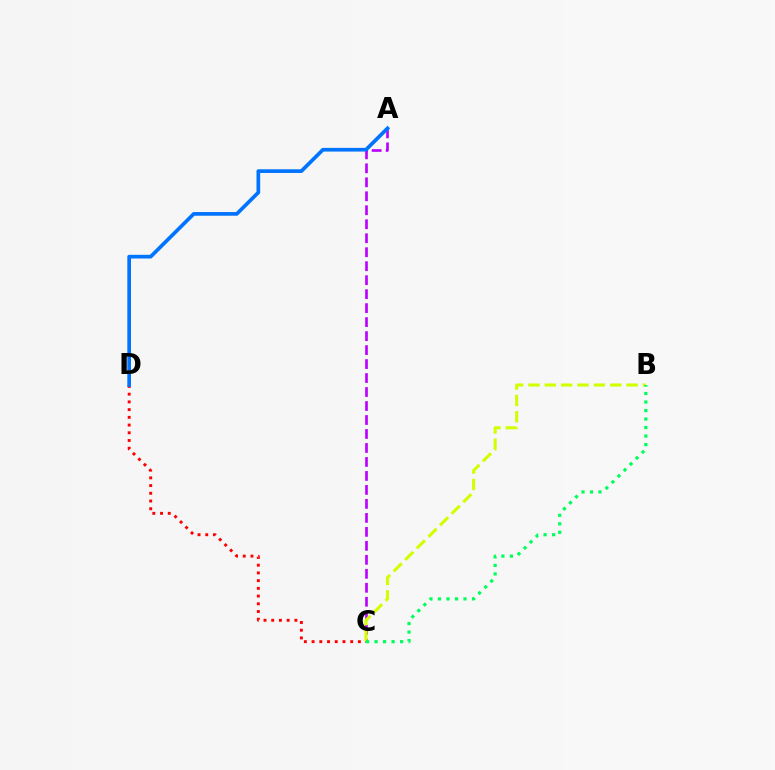{('C', 'D'): [{'color': '#ff0000', 'line_style': 'dotted', 'thickness': 2.1}], ('A', 'C'): [{'color': '#b900ff', 'line_style': 'dashed', 'thickness': 1.9}], ('A', 'D'): [{'color': '#0074ff', 'line_style': 'solid', 'thickness': 2.66}], ('B', 'C'): [{'color': '#d1ff00', 'line_style': 'dashed', 'thickness': 2.22}, {'color': '#00ff5c', 'line_style': 'dotted', 'thickness': 2.31}]}